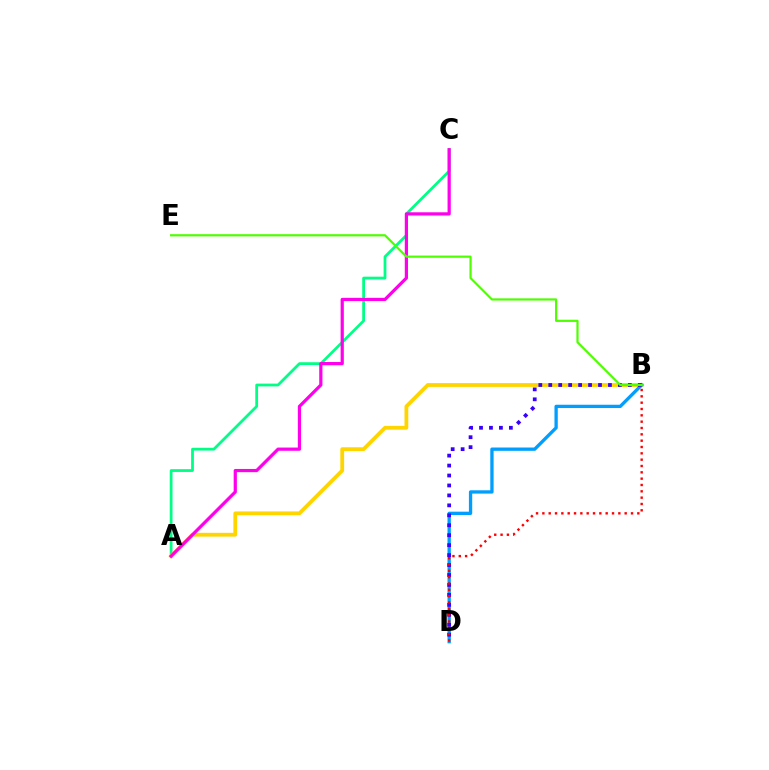{('A', 'C'): [{'color': '#00ff86', 'line_style': 'solid', 'thickness': 1.99}, {'color': '#ff00ed', 'line_style': 'solid', 'thickness': 2.31}], ('A', 'B'): [{'color': '#ffd500', 'line_style': 'solid', 'thickness': 2.74}], ('B', 'D'): [{'color': '#009eff', 'line_style': 'solid', 'thickness': 2.38}, {'color': '#3700ff', 'line_style': 'dotted', 'thickness': 2.7}, {'color': '#ff0000', 'line_style': 'dotted', 'thickness': 1.72}], ('B', 'E'): [{'color': '#4fff00', 'line_style': 'solid', 'thickness': 1.58}]}